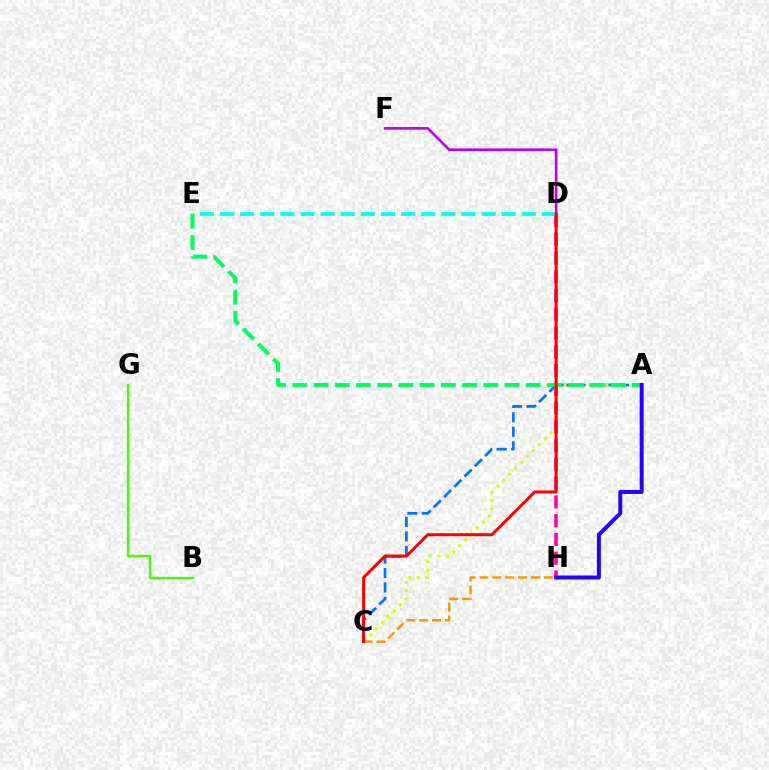{('A', 'C'): [{'color': '#0074ff', 'line_style': 'dashed', 'thickness': 1.97}, {'color': '#d1ff00', 'line_style': 'dotted', 'thickness': 2.28}], ('D', 'F'): [{'color': '#b900ff', 'line_style': 'solid', 'thickness': 1.88}], ('D', 'H'): [{'color': '#ff00ac', 'line_style': 'dashed', 'thickness': 2.55}], ('D', 'E'): [{'color': '#00fff6', 'line_style': 'dashed', 'thickness': 2.73}], ('B', 'G'): [{'color': '#3dff00', 'line_style': 'solid', 'thickness': 1.6}], ('A', 'E'): [{'color': '#00ff5c', 'line_style': 'dashed', 'thickness': 2.88}], ('A', 'H'): [{'color': '#2500ff', 'line_style': 'solid', 'thickness': 2.87}], ('C', 'H'): [{'color': '#ff9400', 'line_style': 'dashed', 'thickness': 1.75}], ('C', 'D'): [{'color': '#ff0000', 'line_style': 'solid', 'thickness': 2.16}]}